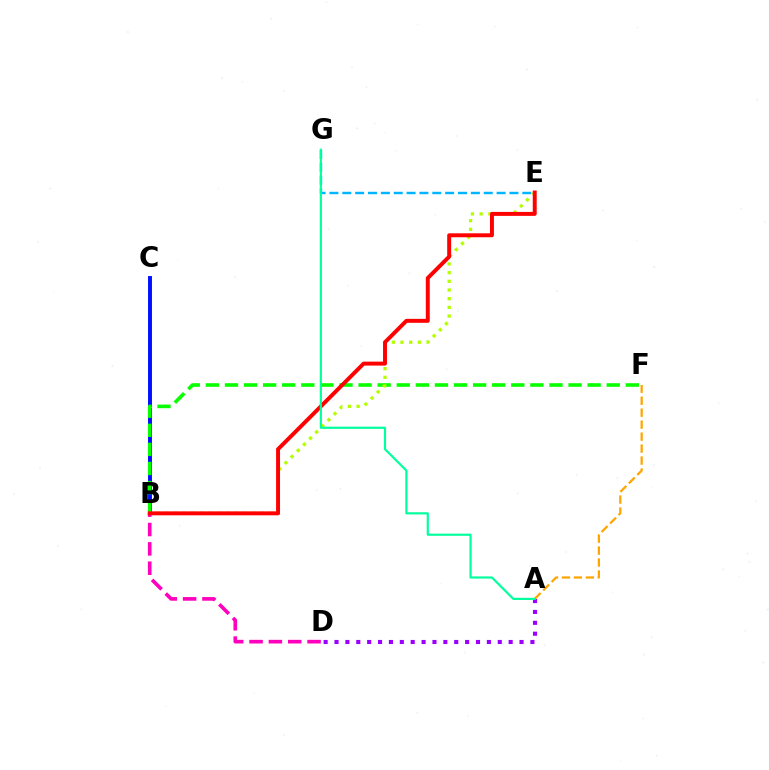{('B', 'C'): [{'color': '#0010ff', 'line_style': 'solid', 'thickness': 2.83}], ('B', 'F'): [{'color': '#08ff00', 'line_style': 'dashed', 'thickness': 2.59}], ('B', 'D'): [{'color': '#ff00bd', 'line_style': 'dashed', 'thickness': 2.63}], ('E', 'G'): [{'color': '#00b5ff', 'line_style': 'dashed', 'thickness': 1.75}], ('B', 'E'): [{'color': '#b3ff00', 'line_style': 'dotted', 'thickness': 2.36}, {'color': '#ff0000', 'line_style': 'solid', 'thickness': 2.84}], ('A', 'F'): [{'color': '#ffa500', 'line_style': 'dashed', 'thickness': 1.63}], ('A', 'D'): [{'color': '#9b00ff', 'line_style': 'dotted', 'thickness': 2.96}], ('A', 'G'): [{'color': '#00ff9d', 'line_style': 'solid', 'thickness': 1.56}]}